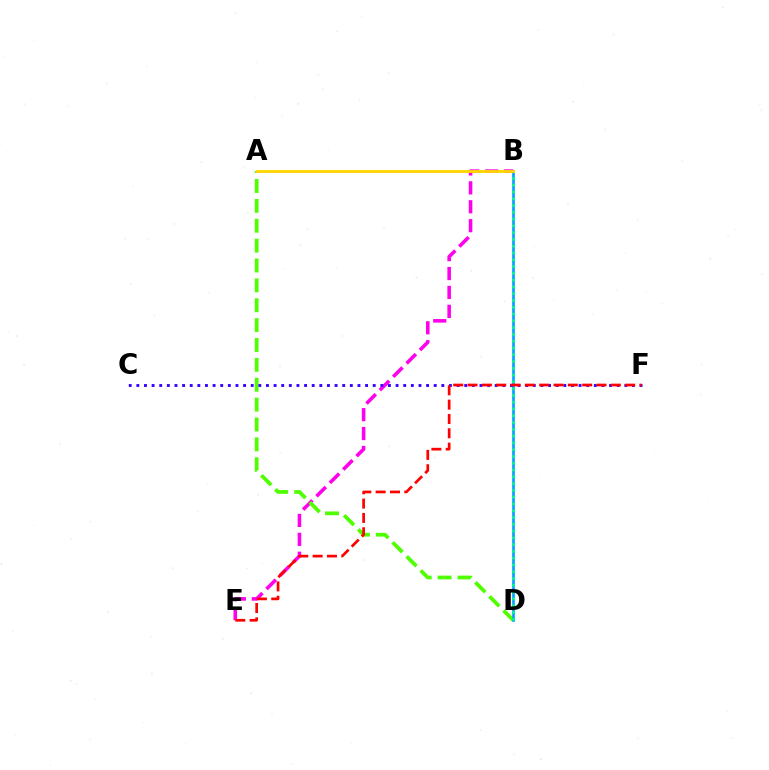{('B', 'E'): [{'color': '#ff00ed', 'line_style': 'dashed', 'thickness': 2.57}], ('A', 'D'): [{'color': '#4fff00', 'line_style': 'dashed', 'thickness': 2.7}], ('B', 'D'): [{'color': '#009eff', 'line_style': 'solid', 'thickness': 1.89}, {'color': '#00ff86', 'line_style': 'dotted', 'thickness': 1.84}], ('C', 'F'): [{'color': '#3700ff', 'line_style': 'dotted', 'thickness': 2.07}], ('A', 'B'): [{'color': '#ffd500', 'line_style': 'solid', 'thickness': 2.05}], ('E', 'F'): [{'color': '#ff0000', 'line_style': 'dashed', 'thickness': 1.95}]}